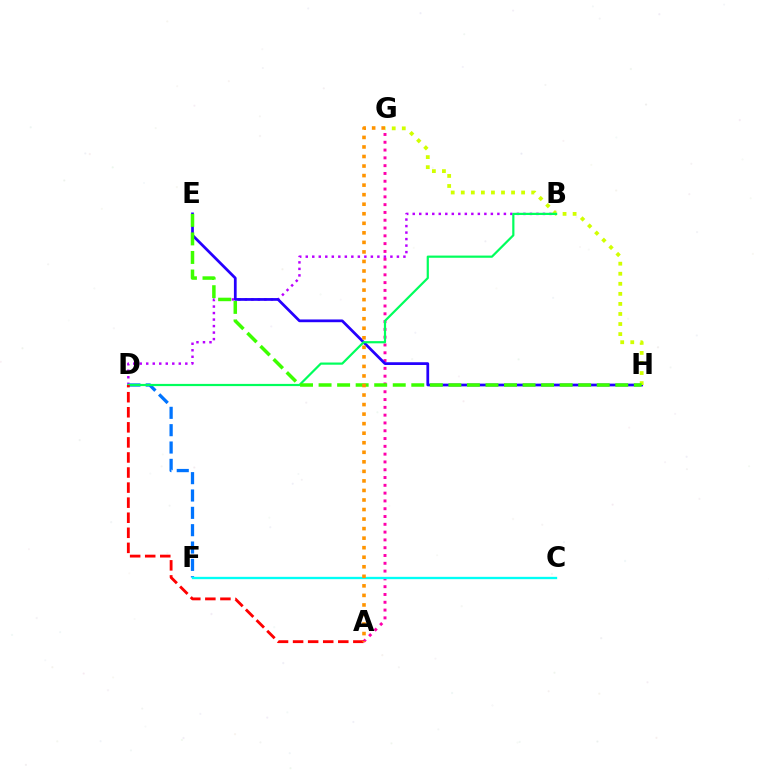{('B', 'D'): [{'color': '#b900ff', 'line_style': 'dotted', 'thickness': 1.77}, {'color': '#00ff5c', 'line_style': 'solid', 'thickness': 1.59}], ('A', 'G'): [{'color': '#ff00ac', 'line_style': 'dotted', 'thickness': 2.12}, {'color': '#ff9400', 'line_style': 'dotted', 'thickness': 2.59}], ('E', 'H'): [{'color': '#2500ff', 'line_style': 'solid', 'thickness': 1.98}, {'color': '#3dff00', 'line_style': 'dashed', 'thickness': 2.52}], ('G', 'H'): [{'color': '#d1ff00', 'line_style': 'dotted', 'thickness': 2.73}], ('D', 'F'): [{'color': '#0074ff', 'line_style': 'dashed', 'thickness': 2.36}], ('C', 'F'): [{'color': '#00fff6', 'line_style': 'solid', 'thickness': 1.68}], ('A', 'D'): [{'color': '#ff0000', 'line_style': 'dashed', 'thickness': 2.05}]}